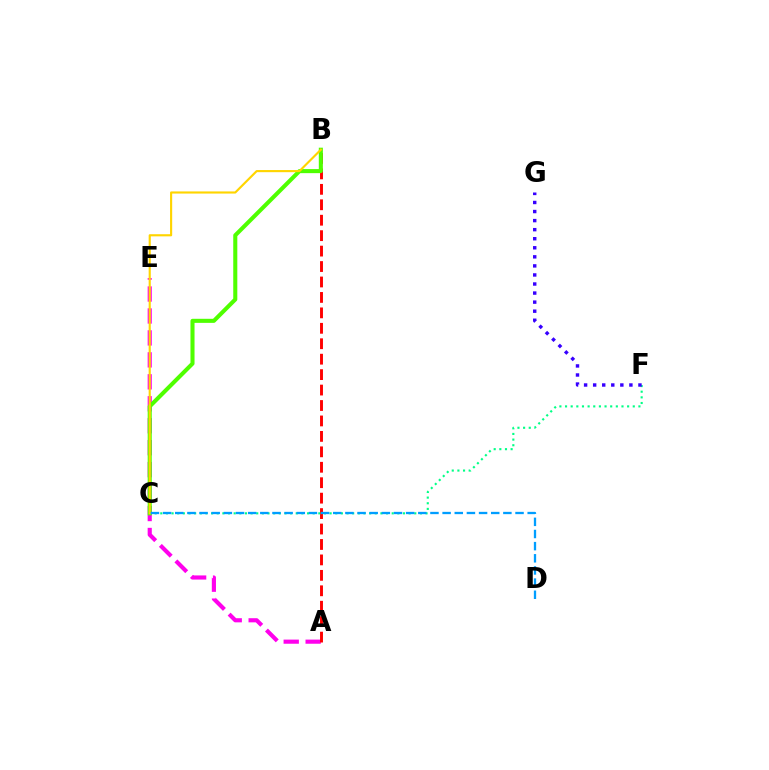{('A', 'E'): [{'color': '#ff00ed', 'line_style': 'dashed', 'thickness': 2.98}], ('A', 'B'): [{'color': '#ff0000', 'line_style': 'dashed', 'thickness': 2.1}], ('B', 'C'): [{'color': '#4fff00', 'line_style': 'solid', 'thickness': 2.93}, {'color': '#ffd500', 'line_style': 'solid', 'thickness': 1.54}], ('C', 'F'): [{'color': '#00ff86', 'line_style': 'dotted', 'thickness': 1.53}], ('F', 'G'): [{'color': '#3700ff', 'line_style': 'dotted', 'thickness': 2.46}], ('C', 'D'): [{'color': '#009eff', 'line_style': 'dashed', 'thickness': 1.65}]}